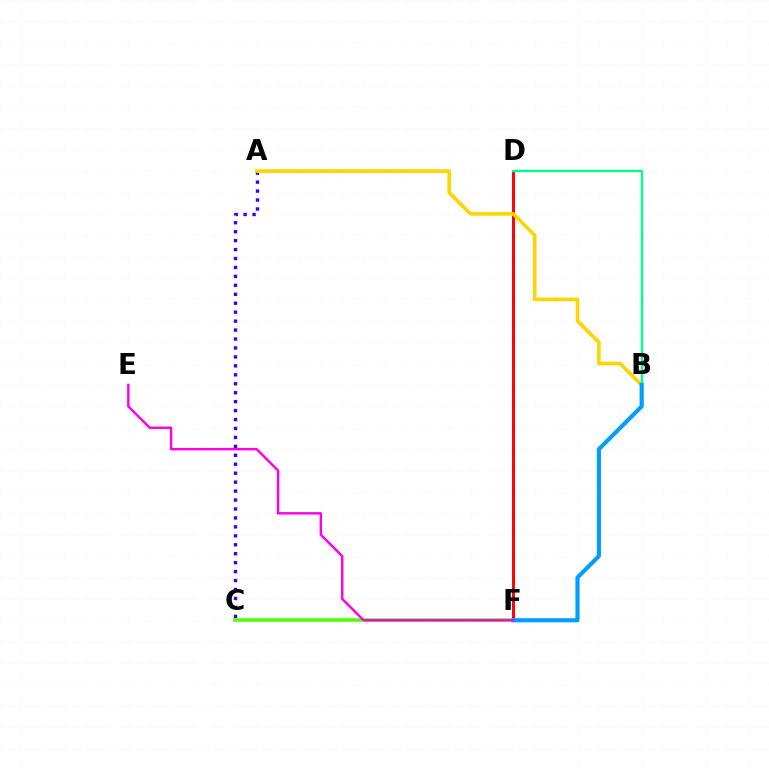{('A', 'C'): [{'color': '#3700ff', 'line_style': 'dotted', 'thickness': 2.43}], ('D', 'F'): [{'color': '#ff0000', 'line_style': 'solid', 'thickness': 2.12}], ('A', 'B'): [{'color': '#ffd500', 'line_style': 'solid', 'thickness': 2.6}], ('B', 'D'): [{'color': '#00ff86', 'line_style': 'solid', 'thickness': 1.67}], ('C', 'F'): [{'color': '#4fff00', 'line_style': 'solid', 'thickness': 2.52}], ('B', 'F'): [{'color': '#009eff', 'line_style': 'solid', 'thickness': 2.98}], ('E', 'F'): [{'color': '#ff00ed', 'line_style': 'solid', 'thickness': 1.77}]}